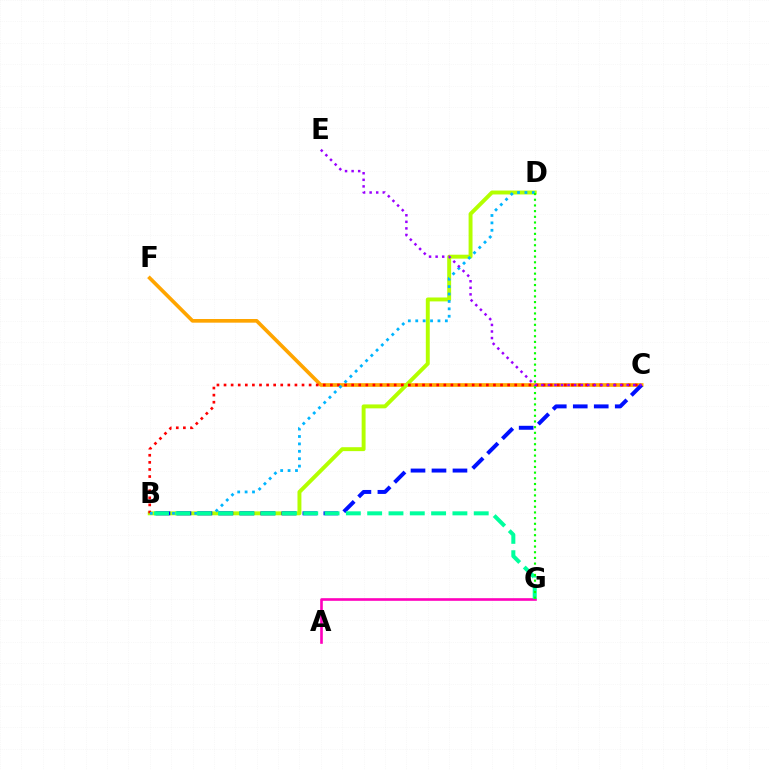{('C', 'F'): [{'color': '#ffa500', 'line_style': 'solid', 'thickness': 2.64}], ('B', 'D'): [{'color': '#b3ff00', 'line_style': 'solid', 'thickness': 2.83}, {'color': '#00b5ff', 'line_style': 'dotted', 'thickness': 2.01}], ('B', 'C'): [{'color': '#ff0000', 'line_style': 'dotted', 'thickness': 1.93}, {'color': '#0010ff', 'line_style': 'dashed', 'thickness': 2.85}], ('A', 'G'): [{'color': '#ff00bd', 'line_style': 'solid', 'thickness': 1.89}], ('B', 'G'): [{'color': '#00ff9d', 'line_style': 'dashed', 'thickness': 2.9}], ('D', 'G'): [{'color': '#08ff00', 'line_style': 'dotted', 'thickness': 1.54}], ('C', 'E'): [{'color': '#9b00ff', 'line_style': 'dotted', 'thickness': 1.78}]}